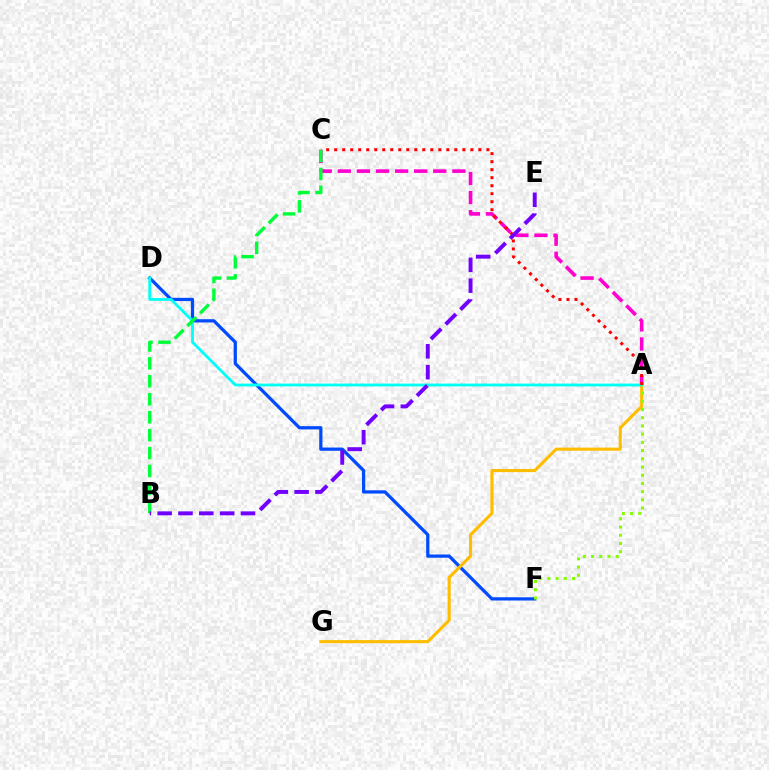{('D', 'F'): [{'color': '#004bff', 'line_style': 'solid', 'thickness': 2.34}], ('A', 'C'): [{'color': '#ff00cf', 'line_style': 'dashed', 'thickness': 2.59}, {'color': '#ff0000', 'line_style': 'dotted', 'thickness': 2.18}], ('A', 'G'): [{'color': '#ffbd00', 'line_style': 'solid', 'thickness': 2.24}], ('A', 'D'): [{'color': '#00fff6', 'line_style': 'solid', 'thickness': 2.01}], ('B', 'C'): [{'color': '#00ff39', 'line_style': 'dashed', 'thickness': 2.44}], ('B', 'E'): [{'color': '#7200ff', 'line_style': 'dashed', 'thickness': 2.83}], ('A', 'F'): [{'color': '#84ff00', 'line_style': 'dotted', 'thickness': 2.23}]}